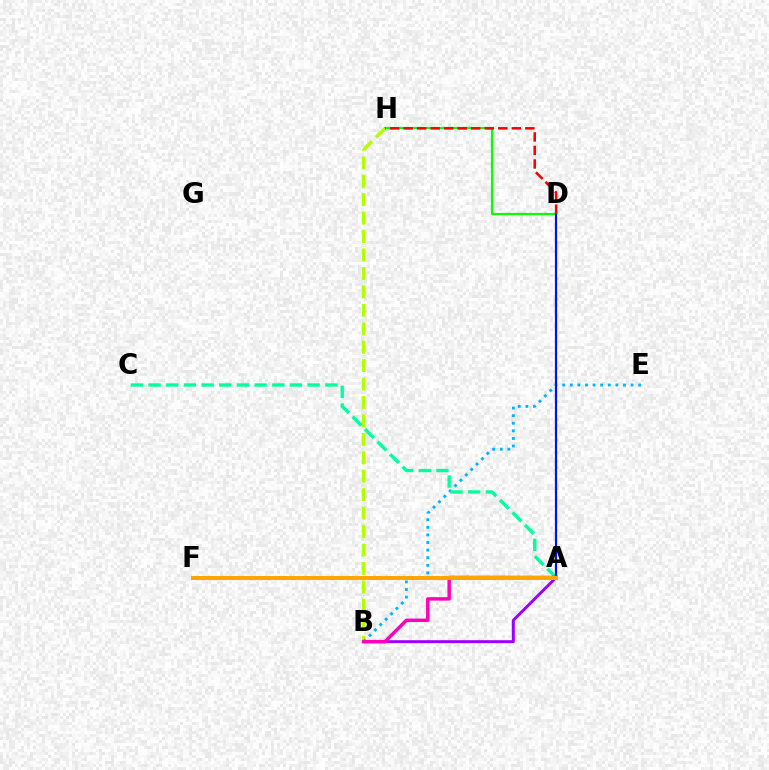{('D', 'H'): [{'color': '#08ff00', 'line_style': 'solid', 'thickness': 1.6}, {'color': '#ff0000', 'line_style': 'dashed', 'thickness': 1.84}], ('B', 'H'): [{'color': '#b3ff00', 'line_style': 'dashed', 'thickness': 2.51}], ('B', 'E'): [{'color': '#00b5ff', 'line_style': 'dotted', 'thickness': 2.07}], ('A', 'B'): [{'color': '#9b00ff', 'line_style': 'solid', 'thickness': 2.12}, {'color': '#ff00bd', 'line_style': 'solid', 'thickness': 2.49}], ('A', 'C'): [{'color': '#00ff9d', 'line_style': 'dashed', 'thickness': 2.4}], ('A', 'D'): [{'color': '#0010ff', 'line_style': 'solid', 'thickness': 1.58}], ('A', 'F'): [{'color': '#ffa500', 'line_style': 'solid', 'thickness': 2.88}]}